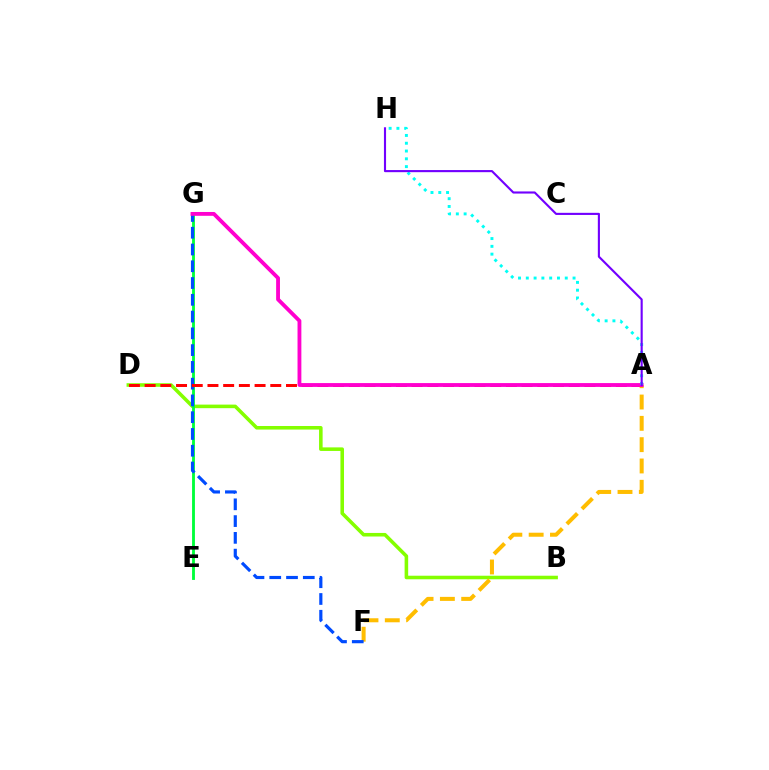{('B', 'D'): [{'color': '#84ff00', 'line_style': 'solid', 'thickness': 2.57}], ('E', 'G'): [{'color': '#00ff39', 'line_style': 'solid', 'thickness': 2.05}], ('A', 'F'): [{'color': '#ffbd00', 'line_style': 'dashed', 'thickness': 2.9}], ('F', 'G'): [{'color': '#004bff', 'line_style': 'dashed', 'thickness': 2.28}], ('A', 'D'): [{'color': '#ff0000', 'line_style': 'dashed', 'thickness': 2.13}], ('A', 'G'): [{'color': '#ff00cf', 'line_style': 'solid', 'thickness': 2.76}], ('A', 'H'): [{'color': '#00fff6', 'line_style': 'dotted', 'thickness': 2.12}, {'color': '#7200ff', 'line_style': 'solid', 'thickness': 1.53}]}